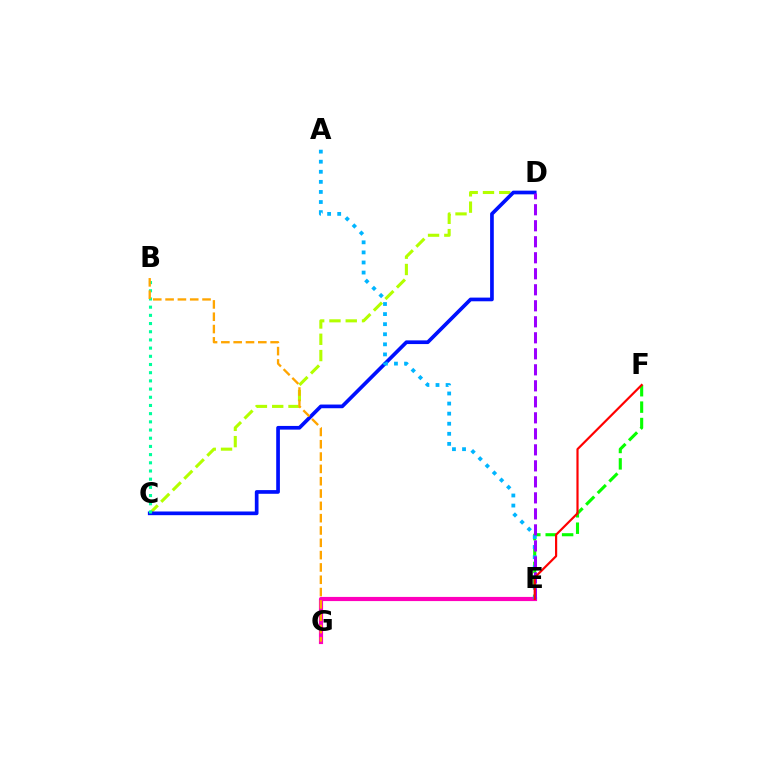{('E', 'G'): [{'color': '#ff00bd', 'line_style': 'solid', 'thickness': 3.0}], ('C', 'D'): [{'color': '#b3ff00', 'line_style': 'dashed', 'thickness': 2.21}, {'color': '#0010ff', 'line_style': 'solid', 'thickness': 2.65}], ('B', 'C'): [{'color': '#00ff9d', 'line_style': 'dotted', 'thickness': 2.23}], ('E', 'F'): [{'color': '#08ff00', 'line_style': 'dashed', 'thickness': 2.23}, {'color': '#ff0000', 'line_style': 'solid', 'thickness': 1.57}], ('A', 'E'): [{'color': '#00b5ff', 'line_style': 'dotted', 'thickness': 2.74}], ('B', 'G'): [{'color': '#ffa500', 'line_style': 'dashed', 'thickness': 1.67}], ('D', 'E'): [{'color': '#9b00ff', 'line_style': 'dashed', 'thickness': 2.17}]}